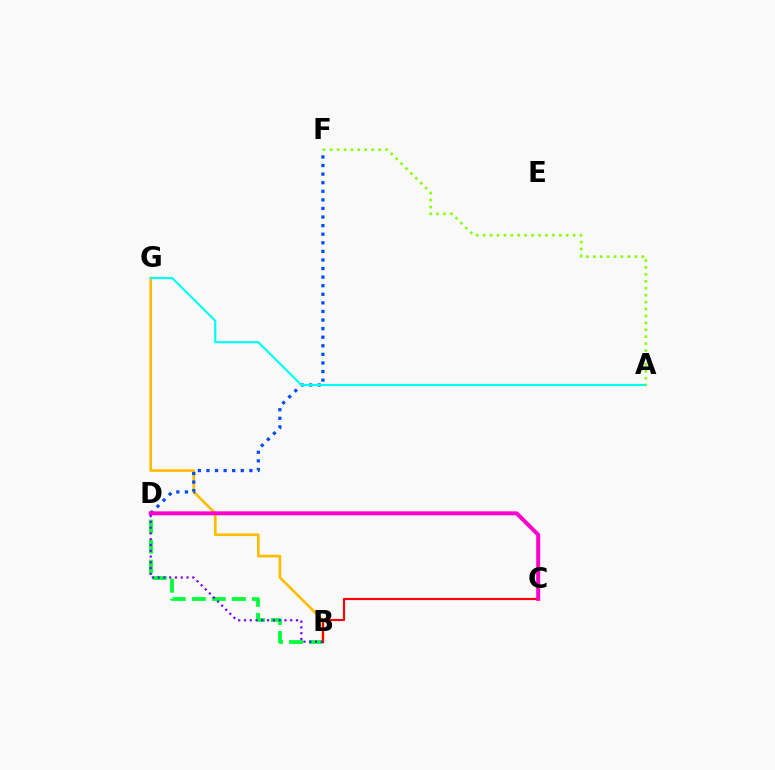{('B', 'G'): [{'color': '#ffbd00', 'line_style': 'solid', 'thickness': 1.94}], ('D', 'F'): [{'color': '#004bff', 'line_style': 'dotted', 'thickness': 2.33}], ('B', 'D'): [{'color': '#00ff39', 'line_style': 'dashed', 'thickness': 2.72}, {'color': '#7200ff', 'line_style': 'dotted', 'thickness': 1.57}], ('B', 'C'): [{'color': '#ff0000', 'line_style': 'solid', 'thickness': 1.54}], ('A', 'G'): [{'color': '#00fff6', 'line_style': 'solid', 'thickness': 1.56}], ('C', 'D'): [{'color': '#ff00cf', 'line_style': 'solid', 'thickness': 2.86}], ('A', 'F'): [{'color': '#84ff00', 'line_style': 'dotted', 'thickness': 1.88}]}